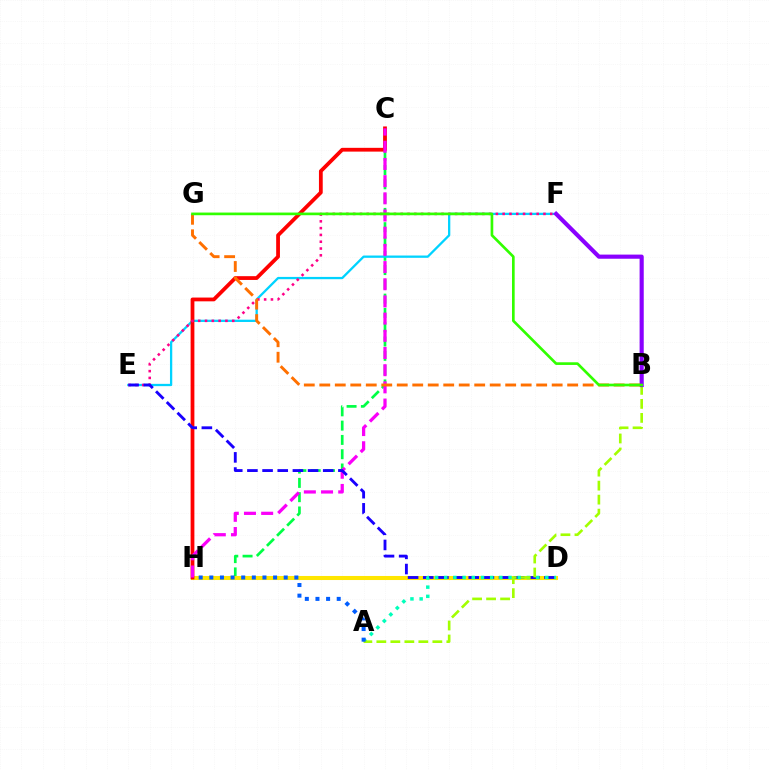{('C', 'H'): [{'color': '#00ff45', 'line_style': 'dashed', 'thickness': 1.94}, {'color': '#ff0000', 'line_style': 'solid', 'thickness': 2.72}, {'color': '#fa00f9', 'line_style': 'dashed', 'thickness': 2.33}], ('E', 'F'): [{'color': '#00d3ff', 'line_style': 'solid', 'thickness': 1.65}, {'color': '#ff0088', 'line_style': 'dotted', 'thickness': 1.85}], ('D', 'H'): [{'color': '#ffe600', 'line_style': 'solid', 'thickness': 2.92}], ('D', 'E'): [{'color': '#1900ff', 'line_style': 'dashed', 'thickness': 2.06}], ('A', 'D'): [{'color': '#00ffbb', 'line_style': 'dotted', 'thickness': 2.5}], ('A', 'B'): [{'color': '#a2ff00', 'line_style': 'dashed', 'thickness': 1.9}], ('B', 'F'): [{'color': '#8a00ff', 'line_style': 'solid', 'thickness': 2.98}], ('B', 'G'): [{'color': '#ff7000', 'line_style': 'dashed', 'thickness': 2.1}, {'color': '#31ff00', 'line_style': 'solid', 'thickness': 1.92}], ('A', 'H'): [{'color': '#005dff', 'line_style': 'dotted', 'thickness': 2.89}]}